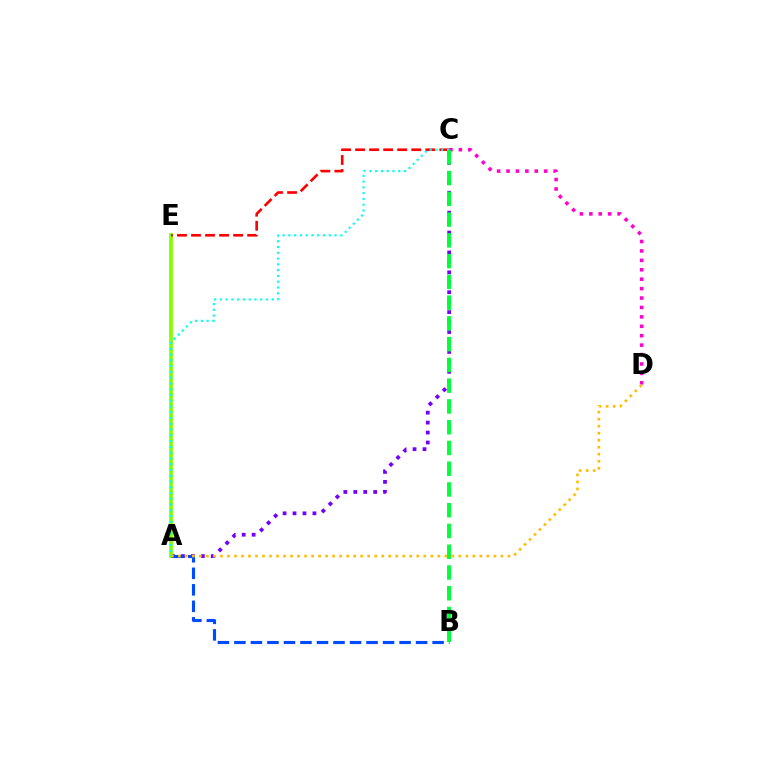{('A', 'C'): [{'color': '#7200ff', 'line_style': 'dotted', 'thickness': 2.7}, {'color': '#00fff6', 'line_style': 'dotted', 'thickness': 1.57}], ('A', 'E'): [{'color': '#84ff00', 'line_style': 'solid', 'thickness': 2.72}], ('C', 'D'): [{'color': '#ff00cf', 'line_style': 'dotted', 'thickness': 2.56}], ('A', 'B'): [{'color': '#004bff', 'line_style': 'dashed', 'thickness': 2.24}], ('A', 'D'): [{'color': '#ffbd00', 'line_style': 'dotted', 'thickness': 1.91}], ('C', 'E'): [{'color': '#ff0000', 'line_style': 'dashed', 'thickness': 1.91}], ('B', 'C'): [{'color': '#00ff39', 'line_style': 'dashed', 'thickness': 2.82}]}